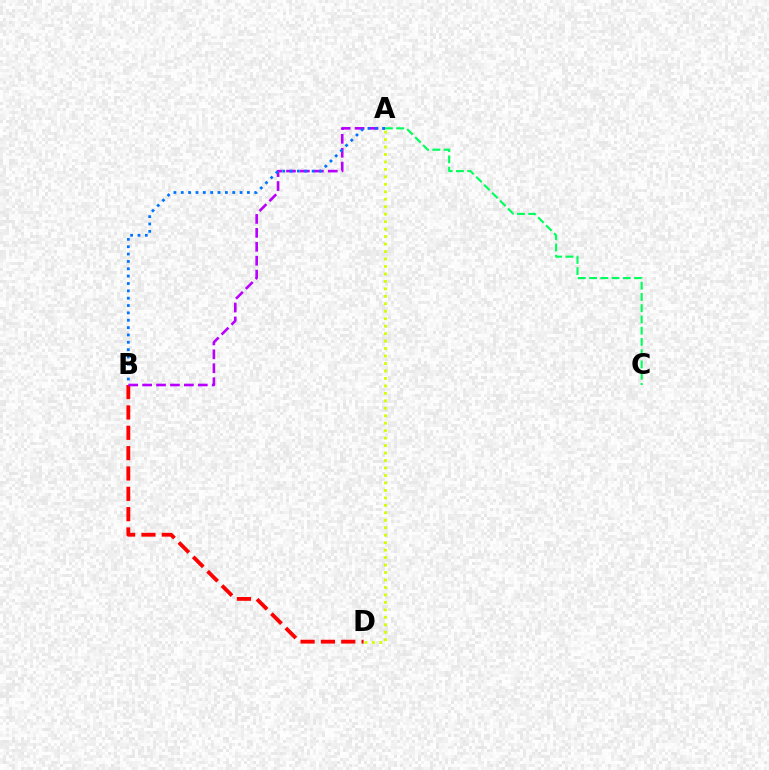{('B', 'D'): [{'color': '#ff0000', 'line_style': 'dashed', 'thickness': 2.76}], ('A', 'C'): [{'color': '#00ff5c', 'line_style': 'dashed', 'thickness': 1.53}], ('A', 'B'): [{'color': '#b900ff', 'line_style': 'dashed', 'thickness': 1.89}, {'color': '#0074ff', 'line_style': 'dotted', 'thickness': 2.0}], ('A', 'D'): [{'color': '#d1ff00', 'line_style': 'dotted', 'thickness': 2.03}]}